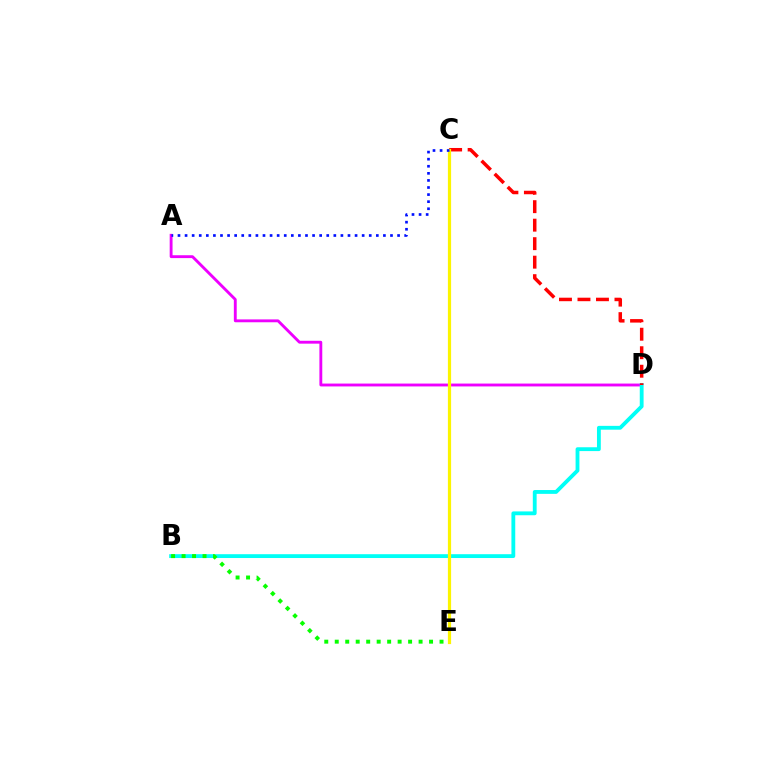{('A', 'D'): [{'color': '#ee00ff', 'line_style': 'solid', 'thickness': 2.06}], ('B', 'D'): [{'color': '#00fff6', 'line_style': 'solid', 'thickness': 2.76}], ('C', 'D'): [{'color': '#ff0000', 'line_style': 'dashed', 'thickness': 2.51}], ('C', 'E'): [{'color': '#fcf500', 'line_style': 'solid', 'thickness': 2.31}], ('A', 'C'): [{'color': '#0010ff', 'line_style': 'dotted', 'thickness': 1.92}], ('B', 'E'): [{'color': '#08ff00', 'line_style': 'dotted', 'thickness': 2.85}]}